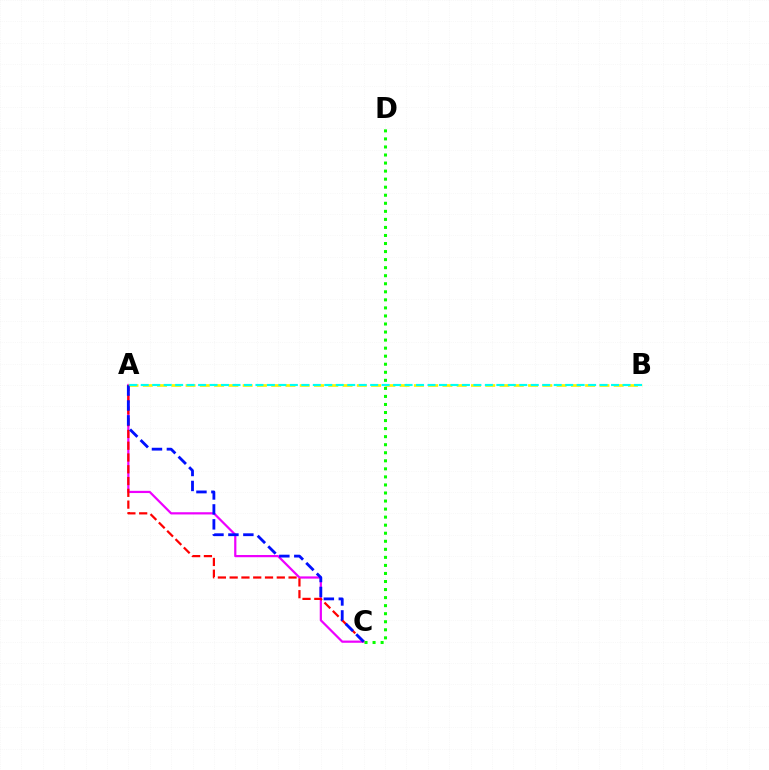{('A', 'C'): [{'color': '#ee00ff', 'line_style': 'solid', 'thickness': 1.6}, {'color': '#ff0000', 'line_style': 'dashed', 'thickness': 1.6}, {'color': '#0010ff', 'line_style': 'dashed', 'thickness': 2.03}], ('A', 'B'): [{'color': '#fcf500', 'line_style': 'dashed', 'thickness': 1.94}, {'color': '#00fff6', 'line_style': 'dashed', 'thickness': 1.56}], ('C', 'D'): [{'color': '#08ff00', 'line_style': 'dotted', 'thickness': 2.19}]}